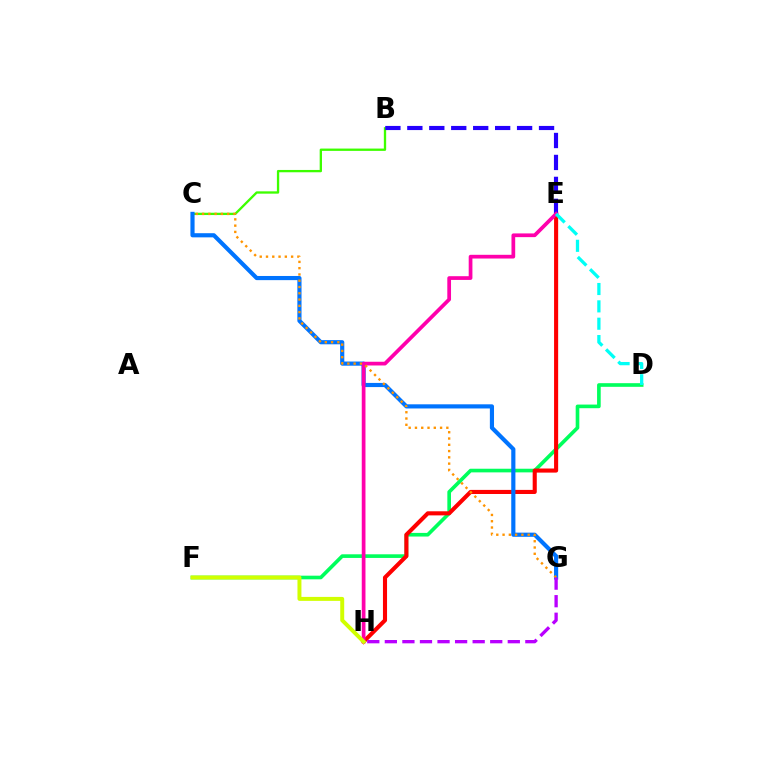{('D', 'F'): [{'color': '#00ff5c', 'line_style': 'solid', 'thickness': 2.62}], ('B', 'C'): [{'color': '#3dff00', 'line_style': 'solid', 'thickness': 1.67}], ('E', 'H'): [{'color': '#ff0000', 'line_style': 'solid', 'thickness': 2.95}, {'color': '#ff00ac', 'line_style': 'solid', 'thickness': 2.68}], ('B', 'E'): [{'color': '#2500ff', 'line_style': 'dashed', 'thickness': 2.98}], ('C', 'G'): [{'color': '#0074ff', 'line_style': 'solid', 'thickness': 2.99}, {'color': '#ff9400', 'line_style': 'dotted', 'thickness': 1.71}], ('F', 'H'): [{'color': '#d1ff00', 'line_style': 'solid', 'thickness': 2.85}], ('G', 'H'): [{'color': '#b900ff', 'line_style': 'dashed', 'thickness': 2.39}], ('D', 'E'): [{'color': '#00fff6', 'line_style': 'dashed', 'thickness': 2.36}]}